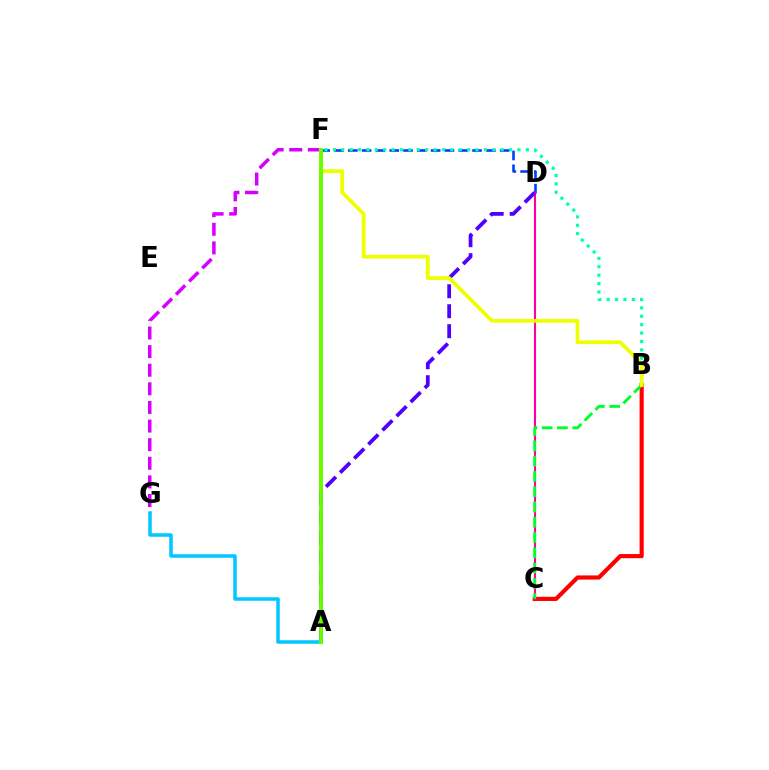{('D', 'F'): [{'color': '#003fff', 'line_style': 'dashed', 'thickness': 1.88}], ('B', 'C'): [{'color': '#ff0000', 'line_style': 'solid', 'thickness': 2.99}, {'color': '#00ff27', 'line_style': 'dashed', 'thickness': 2.07}], ('C', 'D'): [{'color': '#ff00a0', 'line_style': 'solid', 'thickness': 1.53}], ('B', 'F'): [{'color': '#00ffaf', 'line_style': 'dotted', 'thickness': 2.28}, {'color': '#eeff00', 'line_style': 'solid', 'thickness': 2.72}], ('A', 'F'): [{'color': '#ff8800', 'line_style': 'solid', 'thickness': 2.83}, {'color': '#66ff00', 'line_style': 'solid', 'thickness': 2.7}], ('F', 'G'): [{'color': '#d600ff', 'line_style': 'dashed', 'thickness': 2.53}], ('A', 'D'): [{'color': '#4f00ff', 'line_style': 'dashed', 'thickness': 2.71}], ('A', 'G'): [{'color': '#00c7ff', 'line_style': 'solid', 'thickness': 2.53}]}